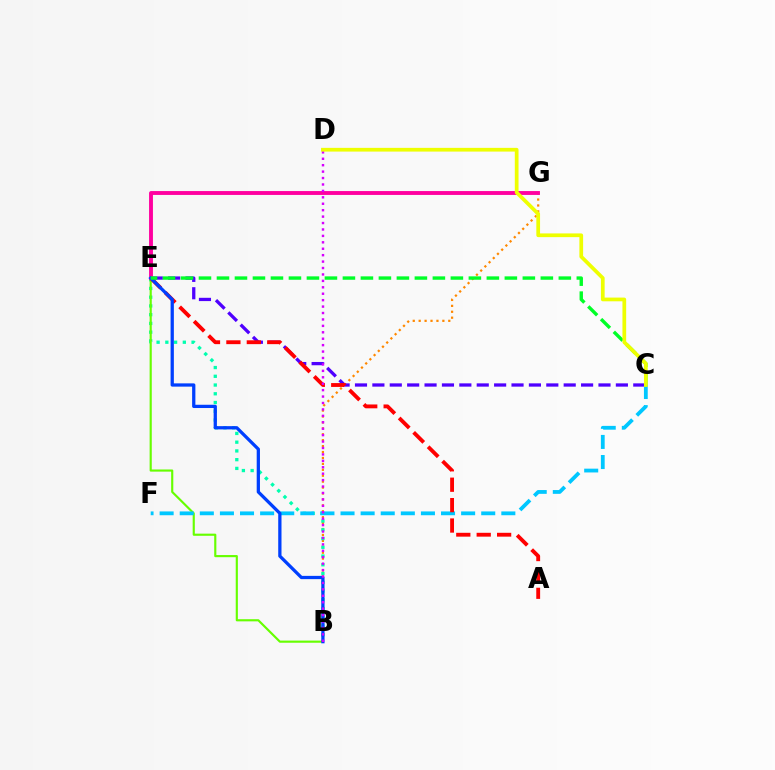{('B', 'G'): [{'color': '#ff8800', 'line_style': 'dotted', 'thickness': 1.61}], ('B', 'E'): [{'color': '#00ffaf', 'line_style': 'dotted', 'thickness': 2.38}, {'color': '#66ff00', 'line_style': 'solid', 'thickness': 1.55}, {'color': '#003fff', 'line_style': 'solid', 'thickness': 2.35}], ('C', 'E'): [{'color': '#4f00ff', 'line_style': 'dashed', 'thickness': 2.36}, {'color': '#00ff27', 'line_style': 'dashed', 'thickness': 2.44}], ('C', 'F'): [{'color': '#00c7ff', 'line_style': 'dashed', 'thickness': 2.73}], ('A', 'E'): [{'color': '#ff0000', 'line_style': 'dashed', 'thickness': 2.77}], ('E', 'G'): [{'color': '#ff00a0', 'line_style': 'solid', 'thickness': 2.79}], ('B', 'D'): [{'color': '#d600ff', 'line_style': 'dotted', 'thickness': 1.75}], ('C', 'D'): [{'color': '#eeff00', 'line_style': 'solid', 'thickness': 2.68}]}